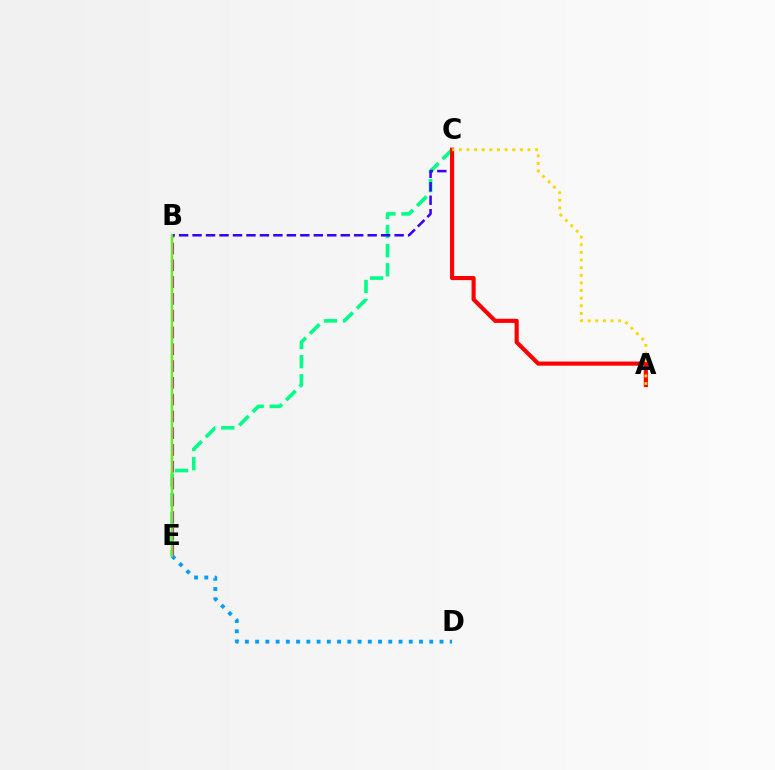{('D', 'E'): [{'color': '#009eff', 'line_style': 'dotted', 'thickness': 2.78}], ('C', 'E'): [{'color': '#00ff86', 'line_style': 'dashed', 'thickness': 2.6}], ('B', 'E'): [{'color': '#ff00ed', 'line_style': 'dashed', 'thickness': 2.28}, {'color': '#4fff00', 'line_style': 'solid', 'thickness': 1.64}], ('B', 'C'): [{'color': '#3700ff', 'line_style': 'dashed', 'thickness': 1.83}], ('A', 'C'): [{'color': '#ff0000', 'line_style': 'solid', 'thickness': 2.97}, {'color': '#ffd500', 'line_style': 'dotted', 'thickness': 2.07}]}